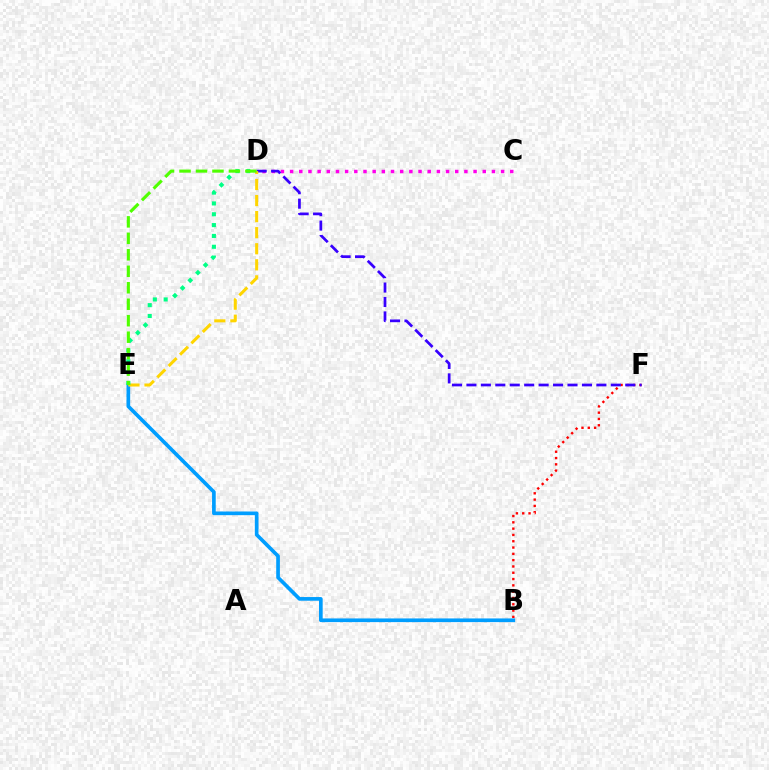{('B', 'F'): [{'color': '#ff0000', 'line_style': 'dotted', 'thickness': 1.71}], ('B', 'E'): [{'color': '#009eff', 'line_style': 'solid', 'thickness': 2.65}], ('C', 'D'): [{'color': '#ff00ed', 'line_style': 'dotted', 'thickness': 2.49}], ('D', 'F'): [{'color': '#3700ff', 'line_style': 'dashed', 'thickness': 1.96}], ('D', 'E'): [{'color': '#ffd500', 'line_style': 'dashed', 'thickness': 2.18}, {'color': '#00ff86', 'line_style': 'dotted', 'thickness': 2.94}, {'color': '#4fff00', 'line_style': 'dashed', 'thickness': 2.24}]}